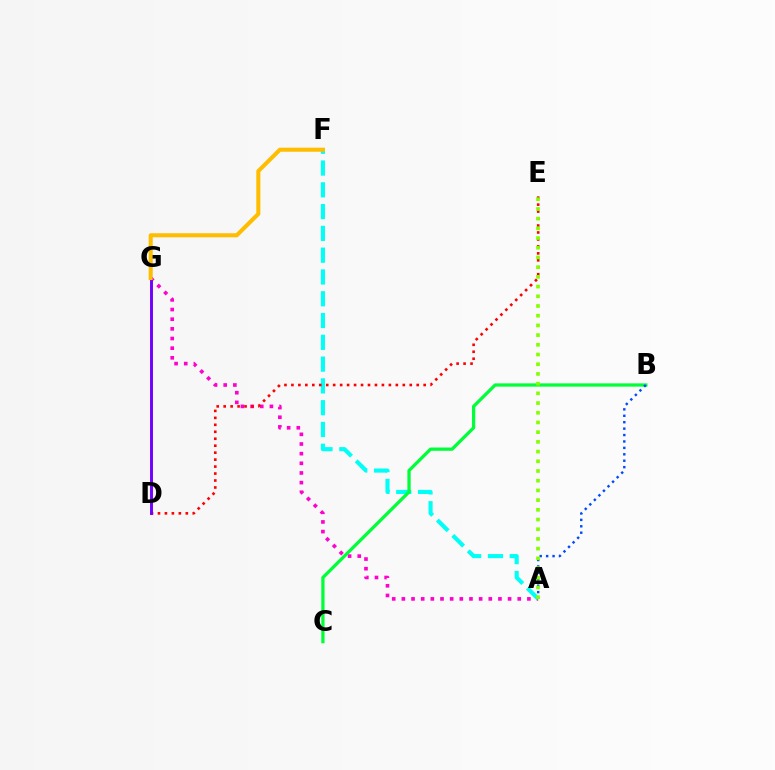{('A', 'G'): [{'color': '#ff00cf', 'line_style': 'dotted', 'thickness': 2.62}], ('A', 'F'): [{'color': '#00fff6', 'line_style': 'dashed', 'thickness': 2.96}], ('B', 'C'): [{'color': '#00ff39', 'line_style': 'solid', 'thickness': 2.35}], ('A', 'B'): [{'color': '#004bff', 'line_style': 'dotted', 'thickness': 1.74}], ('D', 'E'): [{'color': '#ff0000', 'line_style': 'dotted', 'thickness': 1.89}], ('A', 'E'): [{'color': '#84ff00', 'line_style': 'dotted', 'thickness': 2.64}], ('D', 'G'): [{'color': '#7200ff', 'line_style': 'solid', 'thickness': 2.11}], ('F', 'G'): [{'color': '#ffbd00', 'line_style': 'solid', 'thickness': 2.92}]}